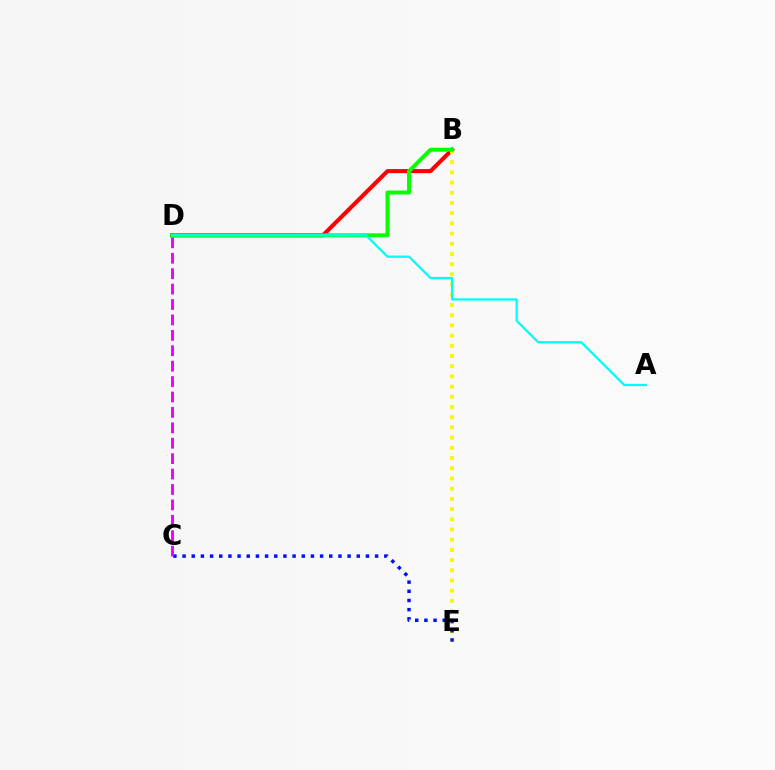{('B', 'D'): [{'color': '#ff0000', 'line_style': 'solid', 'thickness': 2.94}, {'color': '#08ff00', 'line_style': 'solid', 'thickness': 2.88}], ('B', 'E'): [{'color': '#fcf500', 'line_style': 'dotted', 'thickness': 2.77}], ('A', 'D'): [{'color': '#00fff6', 'line_style': 'solid', 'thickness': 1.64}], ('C', 'E'): [{'color': '#0010ff', 'line_style': 'dotted', 'thickness': 2.49}], ('C', 'D'): [{'color': '#ee00ff', 'line_style': 'dashed', 'thickness': 2.09}]}